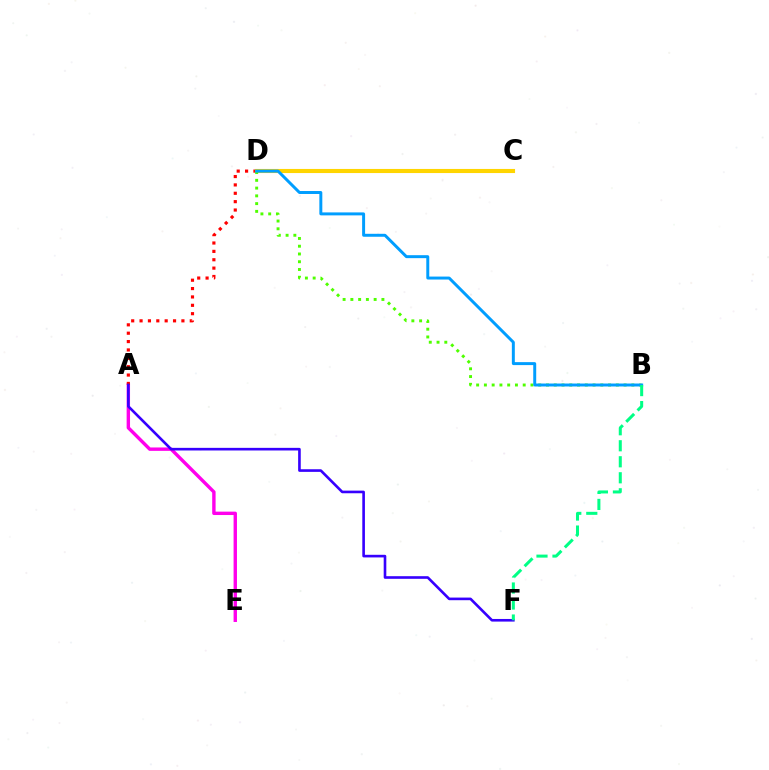{('A', 'E'): [{'color': '#ff00ed', 'line_style': 'solid', 'thickness': 2.44}], ('A', 'D'): [{'color': '#ff0000', 'line_style': 'dotted', 'thickness': 2.27}], ('C', 'D'): [{'color': '#ffd500', 'line_style': 'solid', 'thickness': 2.95}], ('B', 'D'): [{'color': '#4fff00', 'line_style': 'dotted', 'thickness': 2.11}, {'color': '#009eff', 'line_style': 'solid', 'thickness': 2.13}], ('A', 'F'): [{'color': '#3700ff', 'line_style': 'solid', 'thickness': 1.89}], ('B', 'F'): [{'color': '#00ff86', 'line_style': 'dashed', 'thickness': 2.17}]}